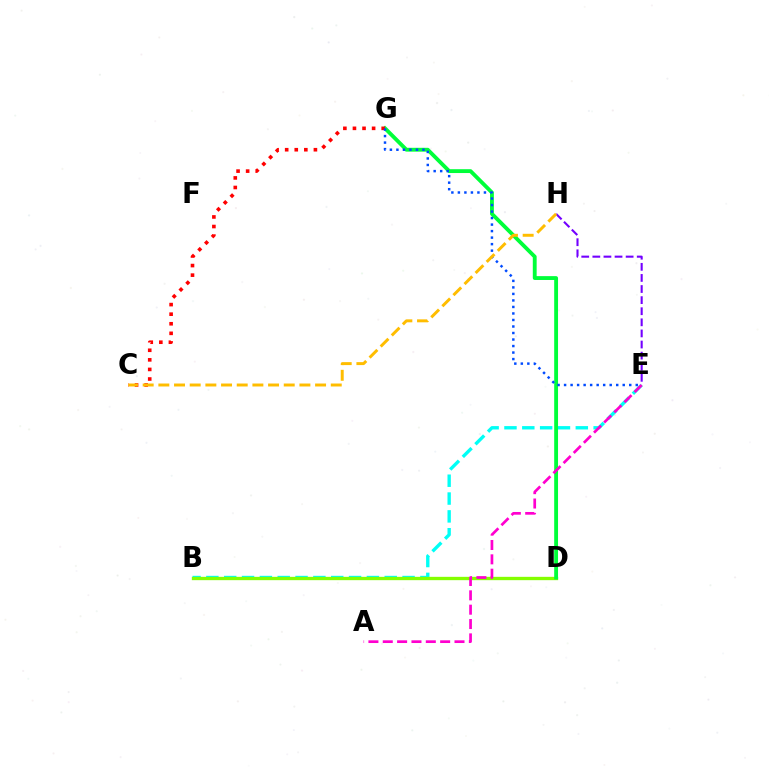{('B', 'E'): [{'color': '#00fff6', 'line_style': 'dashed', 'thickness': 2.42}], ('B', 'D'): [{'color': '#84ff00', 'line_style': 'solid', 'thickness': 2.39}], ('D', 'G'): [{'color': '#00ff39', 'line_style': 'solid', 'thickness': 2.77}], ('C', 'G'): [{'color': '#ff0000', 'line_style': 'dotted', 'thickness': 2.6}], ('A', 'E'): [{'color': '#ff00cf', 'line_style': 'dashed', 'thickness': 1.95}], ('E', 'H'): [{'color': '#7200ff', 'line_style': 'dashed', 'thickness': 1.51}], ('E', 'G'): [{'color': '#004bff', 'line_style': 'dotted', 'thickness': 1.77}], ('C', 'H'): [{'color': '#ffbd00', 'line_style': 'dashed', 'thickness': 2.13}]}